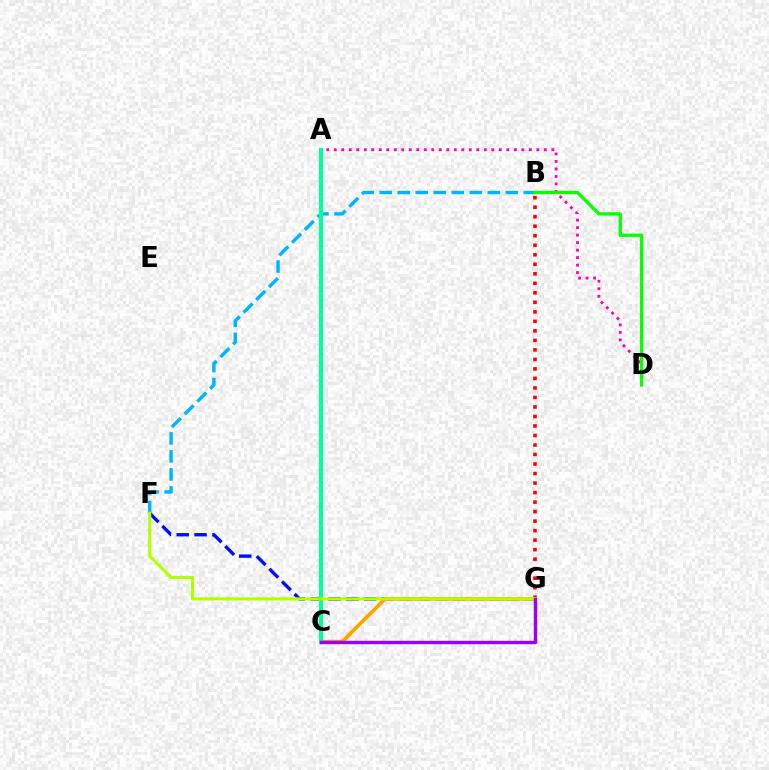{('B', 'F'): [{'color': '#00b5ff', 'line_style': 'dashed', 'thickness': 2.45}], ('B', 'G'): [{'color': '#ff0000', 'line_style': 'dotted', 'thickness': 2.58}], ('F', 'G'): [{'color': '#0010ff', 'line_style': 'dashed', 'thickness': 2.42}, {'color': '#b3ff00', 'line_style': 'solid', 'thickness': 2.23}], ('C', 'G'): [{'color': '#ffa500', 'line_style': 'solid', 'thickness': 2.74}, {'color': '#9b00ff', 'line_style': 'solid', 'thickness': 2.45}], ('A', 'D'): [{'color': '#ff00bd', 'line_style': 'dotted', 'thickness': 2.04}], ('A', 'C'): [{'color': '#00ff9d', 'line_style': 'solid', 'thickness': 2.98}], ('B', 'D'): [{'color': '#08ff00', 'line_style': 'solid', 'thickness': 2.37}]}